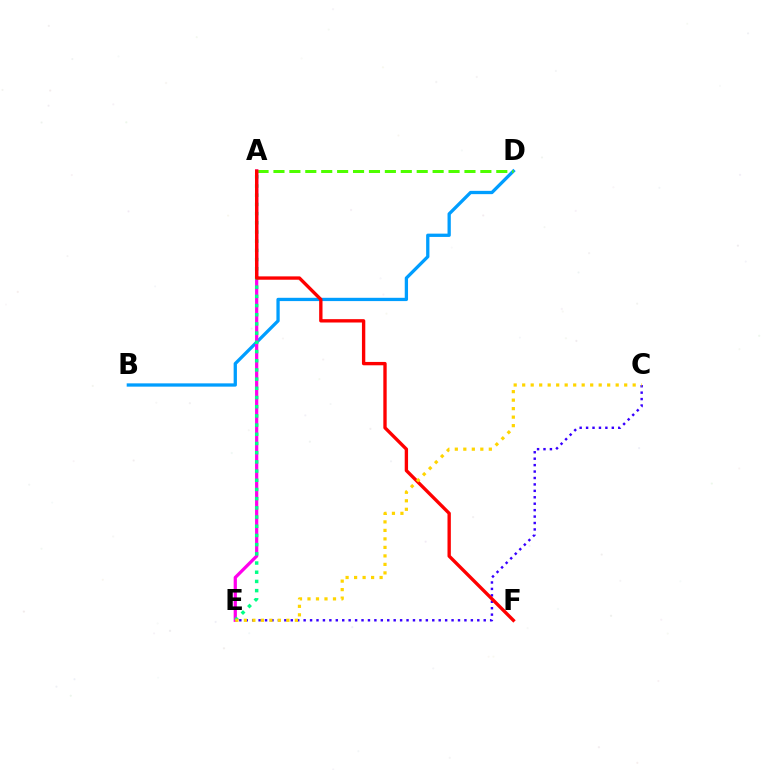{('C', 'E'): [{'color': '#3700ff', 'line_style': 'dotted', 'thickness': 1.75}, {'color': '#ffd500', 'line_style': 'dotted', 'thickness': 2.31}], ('B', 'D'): [{'color': '#009eff', 'line_style': 'solid', 'thickness': 2.37}], ('A', 'D'): [{'color': '#4fff00', 'line_style': 'dashed', 'thickness': 2.16}], ('A', 'E'): [{'color': '#ff00ed', 'line_style': 'solid', 'thickness': 2.33}, {'color': '#00ff86', 'line_style': 'dotted', 'thickness': 2.5}], ('A', 'F'): [{'color': '#ff0000', 'line_style': 'solid', 'thickness': 2.41}]}